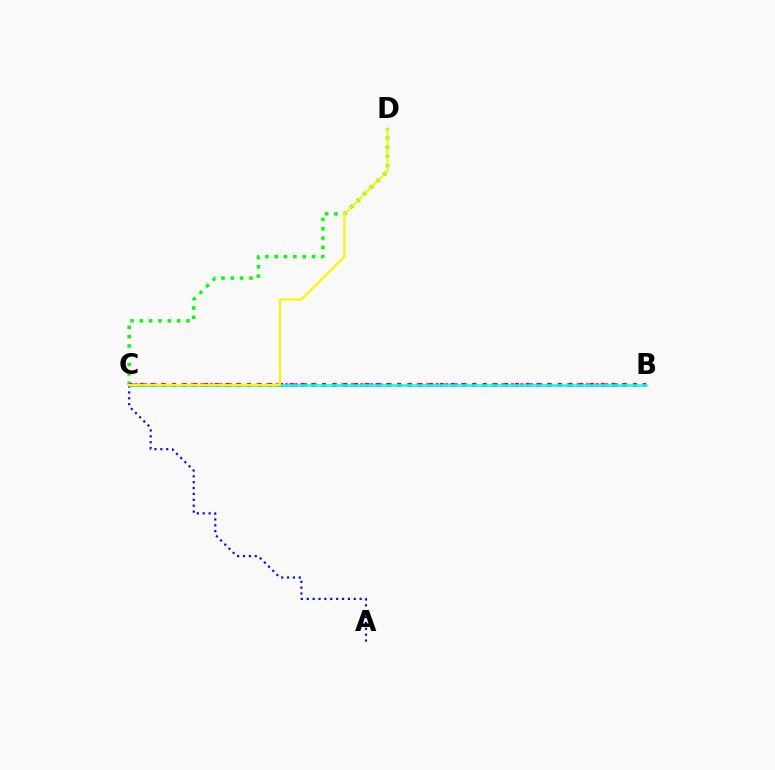{('B', 'C'): [{'color': '#ee00ff', 'line_style': 'dotted', 'thickness': 2.56}, {'color': '#ff0000', 'line_style': 'dotted', 'thickness': 2.91}, {'color': '#00fff6', 'line_style': 'solid', 'thickness': 1.84}], ('C', 'D'): [{'color': '#08ff00', 'line_style': 'dotted', 'thickness': 2.53}, {'color': '#fcf500', 'line_style': 'solid', 'thickness': 1.6}], ('A', 'C'): [{'color': '#0010ff', 'line_style': 'dotted', 'thickness': 1.6}]}